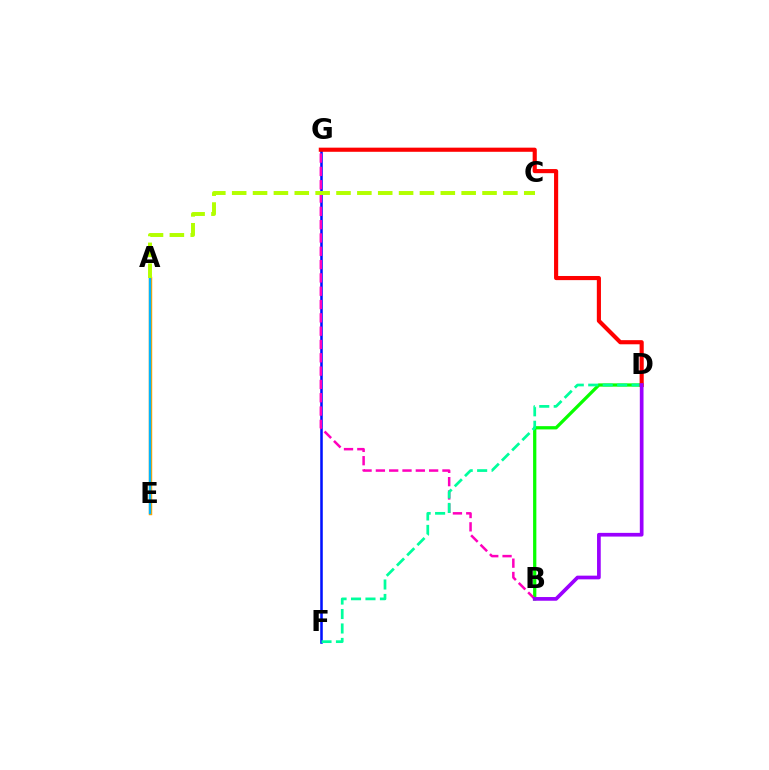{('A', 'E'): [{'color': '#ffa500', 'line_style': 'solid', 'thickness': 2.49}, {'color': '#00b5ff', 'line_style': 'solid', 'thickness': 1.66}], ('F', 'G'): [{'color': '#0010ff', 'line_style': 'solid', 'thickness': 1.83}], ('B', 'D'): [{'color': '#08ff00', 'line_style': 'solid', 'thickness': 2.35}, {'color': '#9b00ff', 'line_style': 'solid', 'thickness': 2.67}], ('B', 'G'): [{'color': '#ff00bd', 'line_style': 'dashed', 'thickness': 1.81}], ('D', 'F'): [{'color': '#00ff9d', 'line_style': 'dashed', 'thickness': 1.96}], ('D', 'G'): [{'color': '#ff0000', 'line_style': 'solid', 'thickness': 2.97}], ('A', 'C'): [{'color': '#b3ff00', 'line_style': 'dashed', 'thickness': 2.83}]}